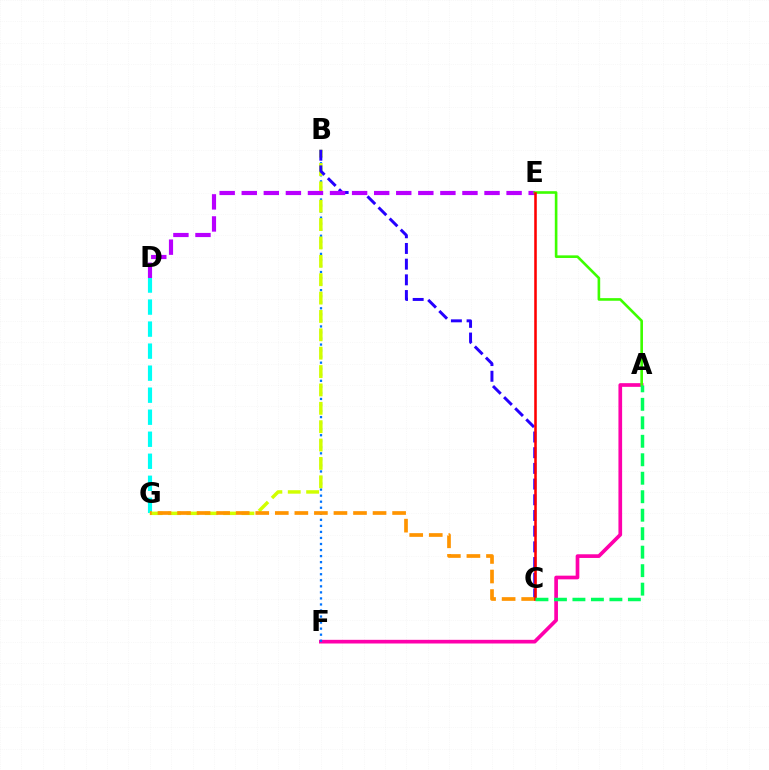{('D', 'G'): [{'color': '#00fff6', 'line_style': 'dashed', 'thickness': 2.99}], ('A', 'F'): [{'color': '#ff00ac', 'line_style': 'solid', 'thickness': 2.65}], ('B', 'F'): [{'color': '#0074ff', 'line_style': 'dotted', 'thickness': 1.64}], ('B', 'G'): [{'color': '#d1ff00', 'line_style': 'dashed', 'thickness': 2.5}], ('B', 'C'): [{'color': '#2500ff', 'line_style': 'dashed', 'thickness': 2.13}], ('C', 'G'): [{'color': '#ff9400', 'line_style': 'dashed', 'thickness': 2.66}], ('D', 'E'): [{'color': '#b900ff', 'line_style': 'dashed', 'thickness': 3.0}], ('A', 'E'): [{'color': '#3dff00', 'line_style': 'solid', 'thickness': 1.89}], ('C', 'E'): [{'color': '#ff0000', 'line_style': 'solid', 'thickness': 1.85}], ('A', 'C'): [{'color': '#00ff5c', 'line_style': 'dashed', 'thickness': 2.51}]}